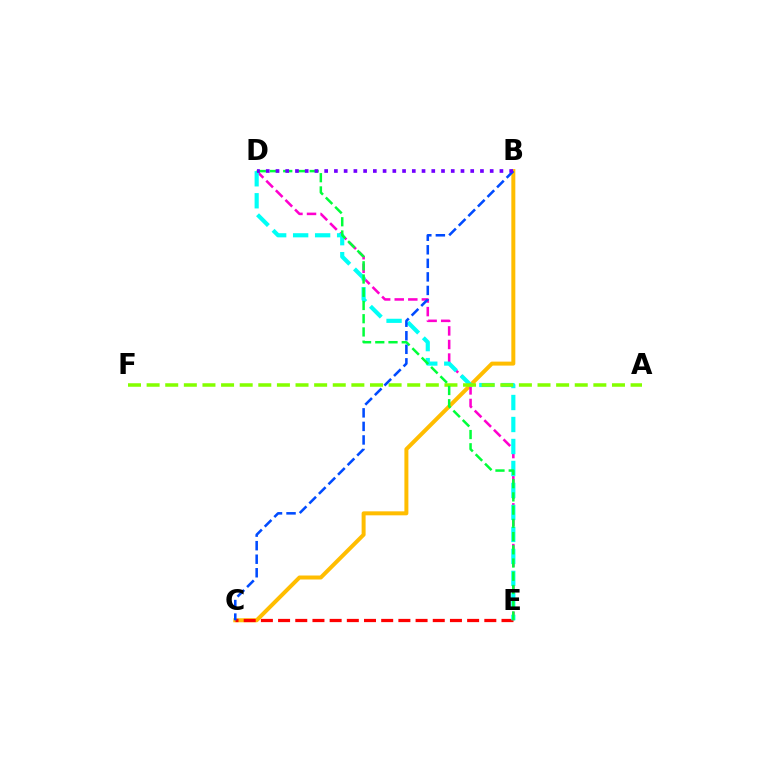{('B', 'C'): [{'color': '#ffbd00', 'line_style': 'solid', 'thickness': 2.87}, {'color': '#004bff', 'line_style': 'dashed', 'thickness': 1.84}], ('D', 'E'): [{'color': '#ff00cf', 'line_style': 'dashed', 'thickness': 1.84}, {'color': '#00fff6', 'line_style': 'dashed', 'thickness': 2.99}, {'color': '#00ff39', 'line_style': 'dashed', 'thickness': 1.8}], ('C', 'E'): [{'color': '#ff0000', 'line_style': 'dashed', 'thickness': 2.33}], ('A', 'F'): [{'color': '#84ff00', 'line_style': 'dashed', 'thickness': 2.53}], ('B', 'D'): [{'color': '#7200ff', 'line_style': 'dotted', 'thickness': 2.65}]}